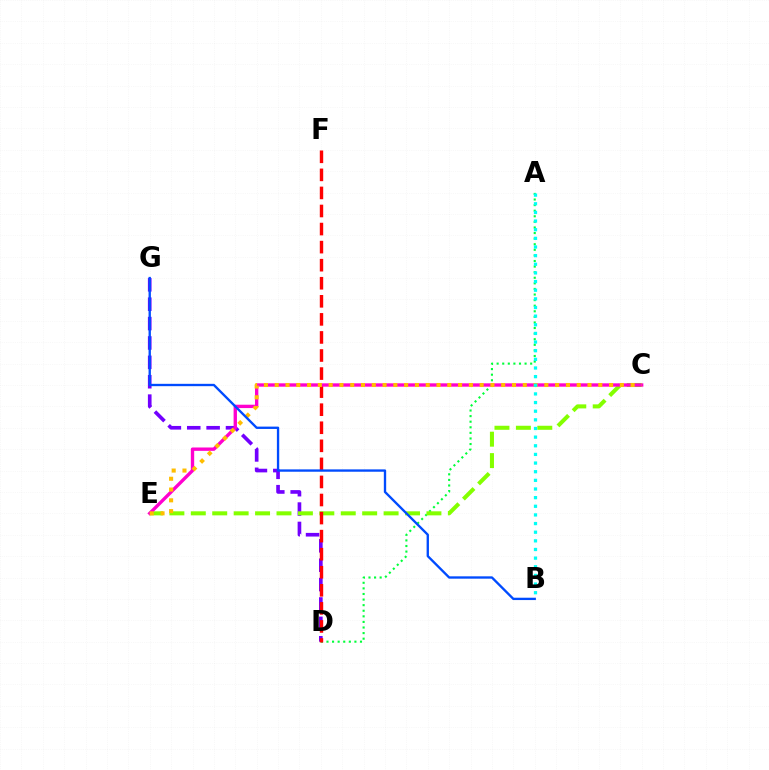{('D', 'G'): [{'color': '#7200ff', 'line_style': 'dashed', 'thickness': 2.63}], ('A', 'D'): [{'color': '#00ff39', 'line_style': 'dotted', 'thickness': 1.52}], ('C', 'E'): [{'color': '#84ff00', 'line_style': 'dashed', 'thickness': 2.91}, {'color': '#ff00cf', 'line_style': 'solid', 'thickness': 2.42}, {'color': '#ffbd00', 'line_style': 'dotted', 'thickness': 2.93}], ('D', 'F'): [{'color': '#ff0000', 'line_style': 'dashed', 'thickness': 2.45}], ('B', 'G'): [{'color': '#004bff', 'line_style': 'solid', 'thickness': 1.69}], ('A', 'B'): [{'color': '#00fff6', 'line_style': 'dotted', 'thickness': 2.35}]}